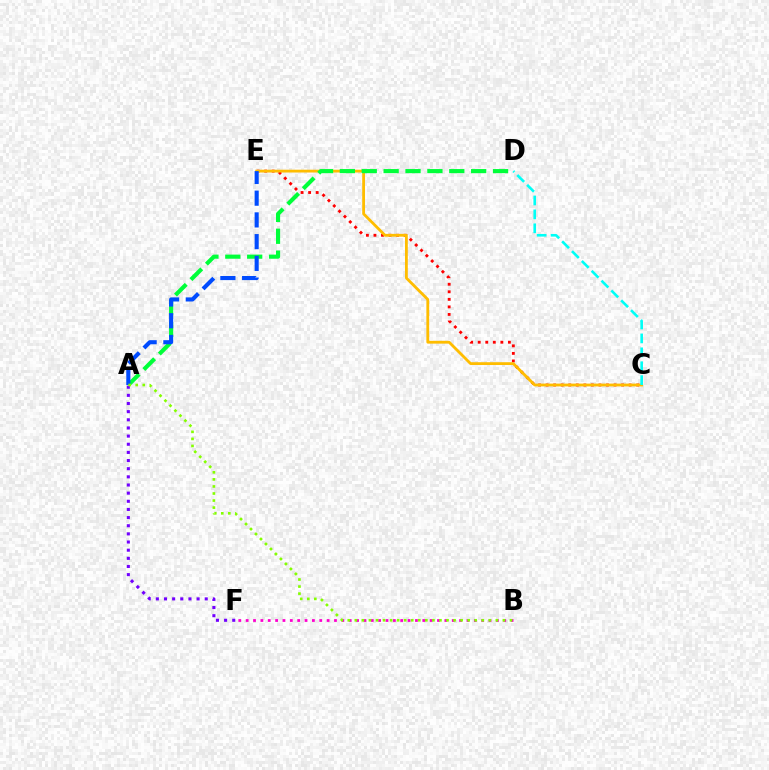{('C', 'E'): [{'color': '#ff0000', 'line_style': 'dotted', 'thickness': 2.05}, {'color': '#ffbd00', 'line_style': 'solid', 'thickness': 2.02}], ('A', 'F'): [{'color': '#7200ff', 'line_style': 'dotted', 'thickness': 2.21}], ('A', 'D'): [{'color': '#00ff39', 'line_style': 'dashed', 'thickness': 2.97}], ('A', 'E'): [{'color': '#004bff', 'line_style': 'dashed', 'thickness': 2.95}], ('B', 'F'): [{'color': '#ff00cf', 'line_style': 'dotted', 'thickness': 2.0}], ('C', 'D'): [{'color': '#00fff6', 'line_style': 'dashed', 'thickness': 1.89}], ('A', 'B'): [{'color': '#84ff00', 'line_style': 'dotted', 'thickness': 1.92}]}